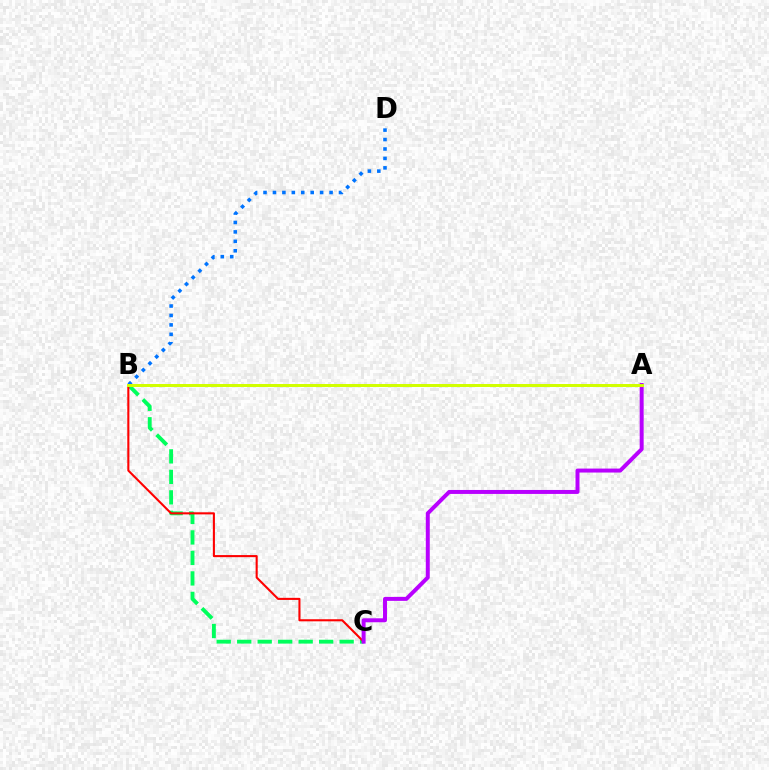{('B', 'C'): [{'color': '#00ff5c', 'line_style': 'dashed', 'thickness': 2.78}, {'color': '#ff0000', 'line_style': 'solid', 'thickness': 1.5}], ('A', 'C'): [{'color': '#b900ff', 'line_style': 'solid', 'thickness': 2.86}], ('B', 'D'): [{'color': '#0074ff', 'line_style': 'dotted', 'thickness': 2.56}], ('A', 'B'): [{'color': '#d1ff00', 'line_style': 'solid', 'thickness': 2.15}]}